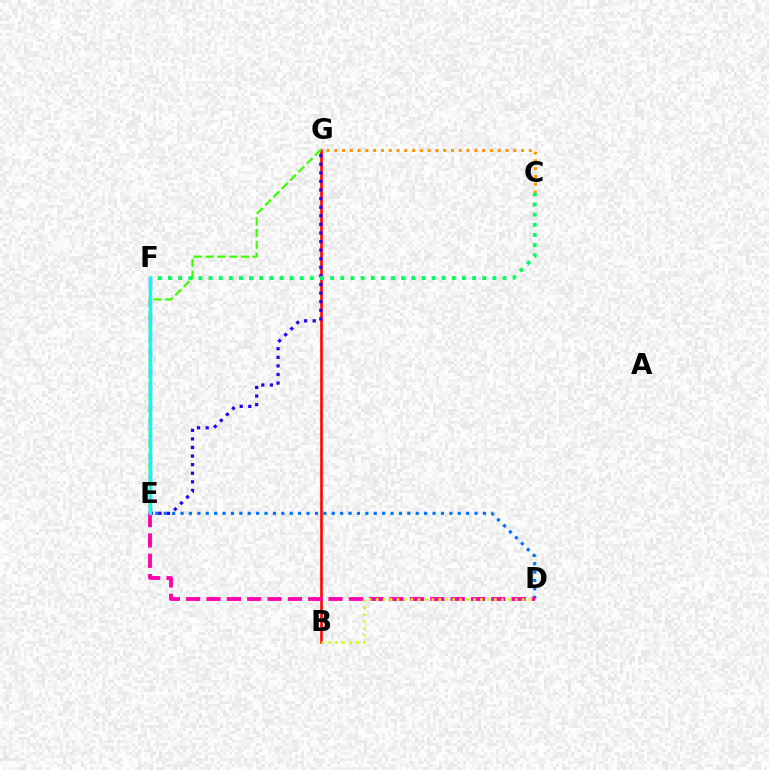{('D', 'E'): [{'color': '#0074ff', 'line_style': 'dotted', 'thickness': 2.28}, {'color': '#ff00ac', 'line_style': 'dashed', 'thickness': 2.76}], ('B', 'G'): [{'color': '#ff0000', 'line_style': 'solid', 'thickness': 1.86}], ('E', 'G'): [{'color': '#3dff00', 'line_style': 'dashed', 'thickness': 1.6}, {'color': '#2500ff', 'line_style': 'dotted', 'thickness': 2.33}], ('E', 'F'): [{'color': '#b900ff', 'line_style': 'dashed', 'thickness': 2.37}, {'color': '#00fff6', 'line_style': 'solid', 'thickness': 2.47}], ('C', 'G'): [{'color': '#ff9400', 'line_style': 'dotted', 'thickness': 2.11}], ('C', 'F'): [{'color': '#00ff5c', 'line_style': 'dotted', 'thickness': 2.75}], ('B', 'D'): [{'color': '#d1ff00', 'line_style': 'dotted', 'thickness': 1.89}]}